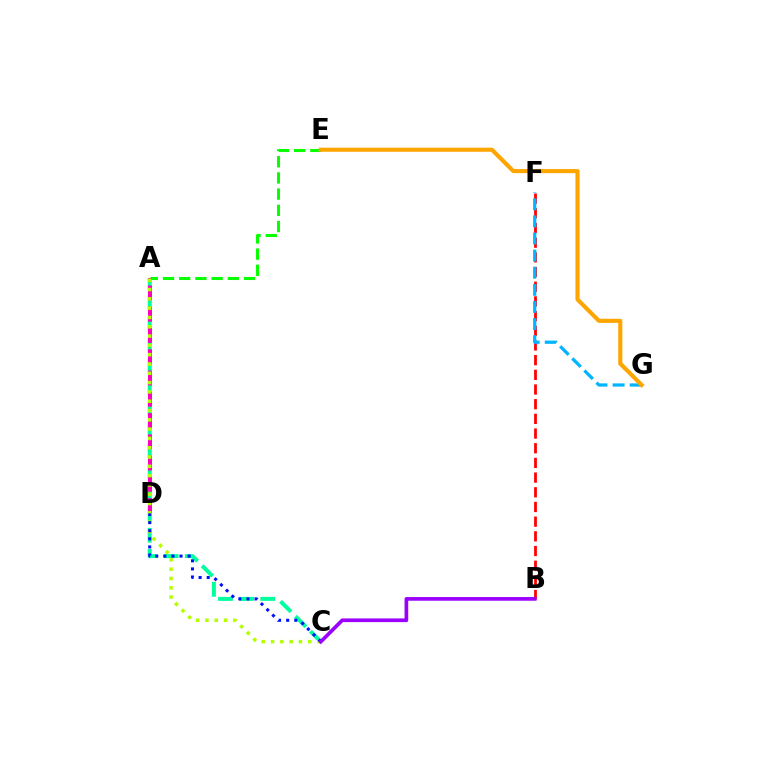{('B', 'F'): [{'color': '#ff0000', 'line_style': 'dashed', 'thickness': 1.99}], ('A', 'C'): [{'color': '#00ff9d', 'line_style': 'dashed', 'thickness': 2.87}, {'color': '#b3ff00', 'line_style': 'dotted', 'thickness': 2.53}], ('A', 'E'): [{'color': '#08ff00', 'line_style': 'dashed', 'thickness': 2.2}], ('A', 'D'): [{'color': '#ff00bd', 'line_style': 'dashed', 'thickness': 2.89}], ('F', 'G'): [{'color': '#00b5ff', 'line_style': 'dashed', 'thickness': 2.32}], ('C', 'D'): [{'color': '#0010ff', 'line_style': 'dotted', 'thickness': 2.2}], ('E', 'G'): [{'color': '#ffa500', 'line_style': 'solid', 'thickness': 2.96}], ('B', 'C'): [{'color': '#9b00ff', 'line_style': 'solid', 'thickness': 2.65}]}